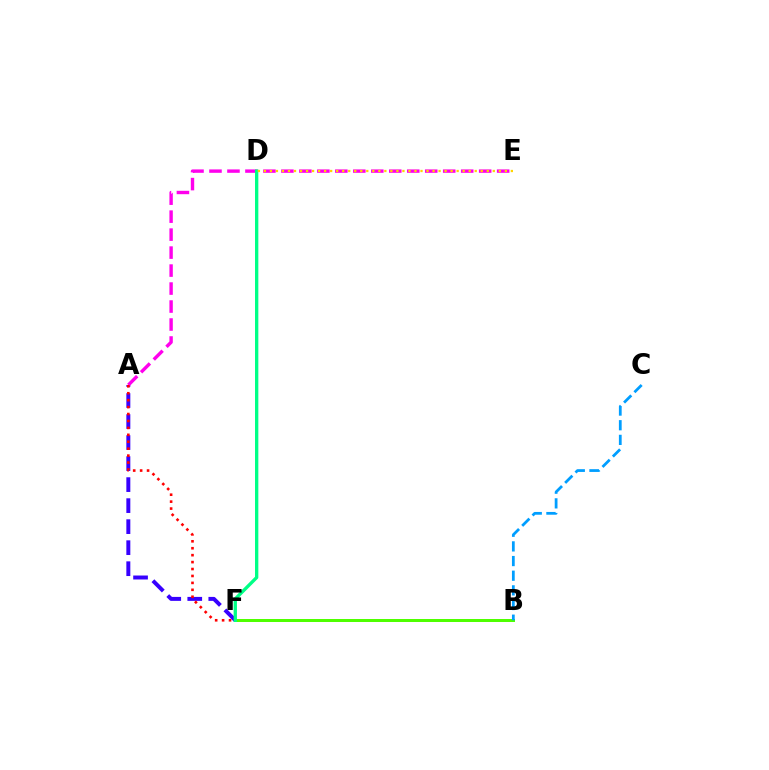{('A', 'F'): [{'color': '#3700ff', 'line_style': 'dashed', 'thickness': 2.86}, {'color': '#ff0000', 'line_style': 'dotted', 'thickness': 1.88}], ('B', 'F'): [{'color': '#4fff00', 'line_style': 'solid', 'thickness': 2.15}], ('A', 'E'): [{'color': '#ff00ed', 'line_style': 'dashed', 'thickness': 2.44}], ('D', 'F'): [{'color': '#00ff86', 'line_style': 'solid', 'thickness': 2.4}], ('D', 'E'): [{'color': '#ffd500', 'line_style': 'dotted', 'thickness': 1.64}], ('B', 'C'): [{'color': '#009eff', 'line_style': 'dashed', 'thickness': 1.99}]}